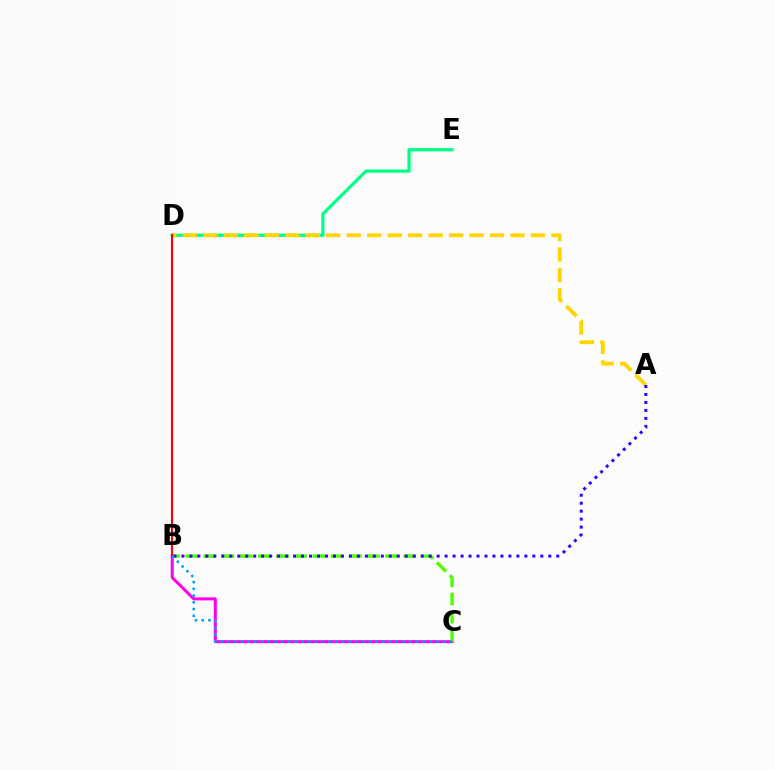{('D', 'E'): [{'color': '#00ff86', 'line_style': 'solid', 'thickness': 2.31}], ('B', 'C'): [{'color': '#ff00ed', 'line_style': 'solid', 'thickness': 2.18}, {'color': '#4fff00', 'line_style': 'dashed', 'thickness': 2.47}, {'color': '#009eff', 'line_style': 'dotted', 'thickness': 1.83}], ('A', 'D'): [{'color': '#ffd500', 'line_style': 'dashed', 'thickness': 2.78}], ('B', 'D'): [{'color': '#ff0000', 'line_style': 'solid', 'thickness': 1.53}], ('A', 'B'): [{'color': '#3700ff', 'line_style': 'dotted', 'thickness': 2.17}]}